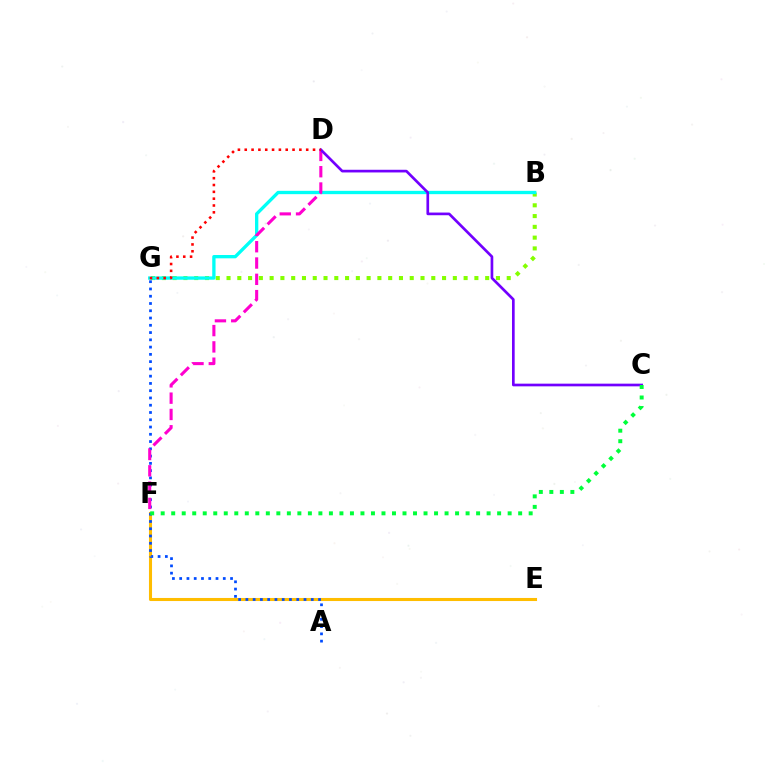{('B', 'G'): [{'color': '#84ff00', 'line_style': 'dotted', 'thickness': 2.93}, {'color': '#00fff6', 'line_style': 'solid', 'thickness': 2.39}], ('E', 'F'): [{'color': '#ffbd00', 'line_style': 'solid', 'thickness': 2.21}], ('A', 'G'): [{'color': '#004bff', 'line_style': 'dotted', 'thickness': 1.97}], ('D', 'F'): [{'color': '#ff00cf', 'line_style': 'dashed', 'thickness': 2.21}], ('C', 'D'): [{'color': '#7200ff', 'line_style': 'solid', 'thickness': 1.93}], ('C', 'F'): [{'color': '#00ff39', 'line_style': 'dotted', 'thickness': 2.86}], ('D', 'G'): [{'color': '#ff0000', 'line_style': 'dotted', 'thickness': 1.86}]}